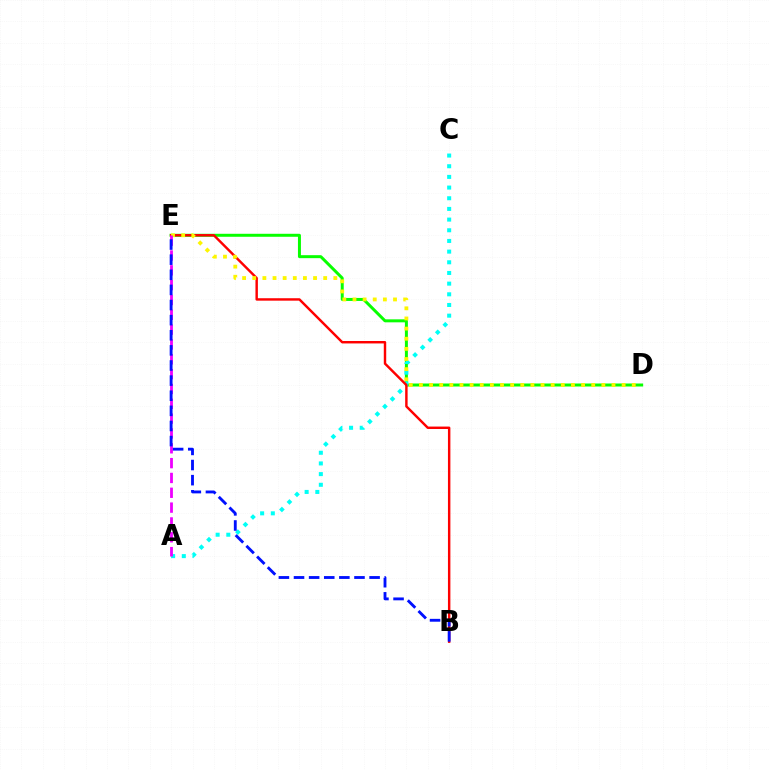{('D', 'E'): [{'color': '#08ff00', 'line_style': 'solid', 'thickness': 2.15}, {'color': '#fcf500', 'line_style': 'dotted', 'thickness': 2.75}], ('A', 'C'): [{'color': '#00fff6', 'line_style': 'dotted', 'thickness': 2.9}], ('B', 'E'): [{'color': '#ff0000', 'line_style': 'solid', 'thickness': 1.76}, {'color': '#0010ff', 'line_style': 'dashed', 'thickness': 2.05}], ('A', 'E'): [{'color': '#ee00ff', 'line_style': 'dashed', 'thickness': 2.01}]}